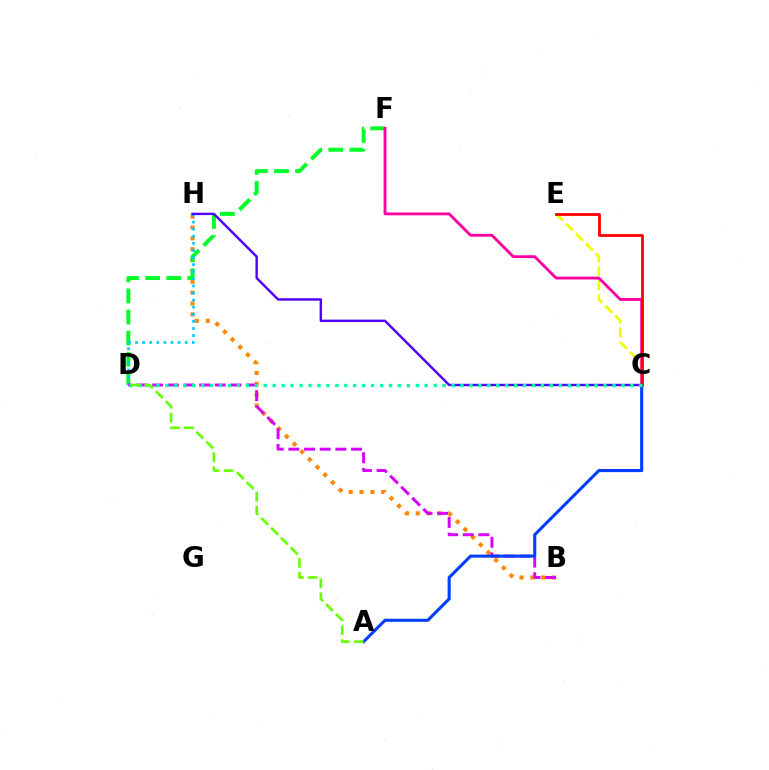{('B', 'H'): [{'color': '#ff8800', 'line_style': 'dotted', 'thickness': 2.95}], ('C', 'E'): [{'color': '#eeff00', 'line_style': 'dashed', 'thickness': 1.91}, {'color': '#ff0000', 'line_style': 'solid', 'thickness': 2.01}], ('D', 'F'): [{'color': '#00ff27', 'line_style': 'dashed', 'thickness': 2.86}], ('D', 'H'): [{'color': '#00c7ff', 'line_style': 'dotted', 'thickness': 1.93}], ('C', 'F'): [{'color': '#ff00a0', 'line_style': 'solid', 'thickness': 2.05}], ('B', 'D'): [{'color': '#d600ff', 'line_style': 'dashed', 'thickness': 2.13}], ('A', 'C'): [{'color': '#003fff', 'line_style': 'solid', 'thickness': 2.23}], ('C', 'H'): [{'color': '#4f00ff', 'line_style': 'solid', 'thickness': 1.74}], ('C', 'D'): [{'color': '#00ffaf', 'line_style': 'dotted', 'thickness': 2.43}], ('A', 'D'): [{'color': '#66ff00', 'line_style': 'dashed', 'thickness': 1.9}]}